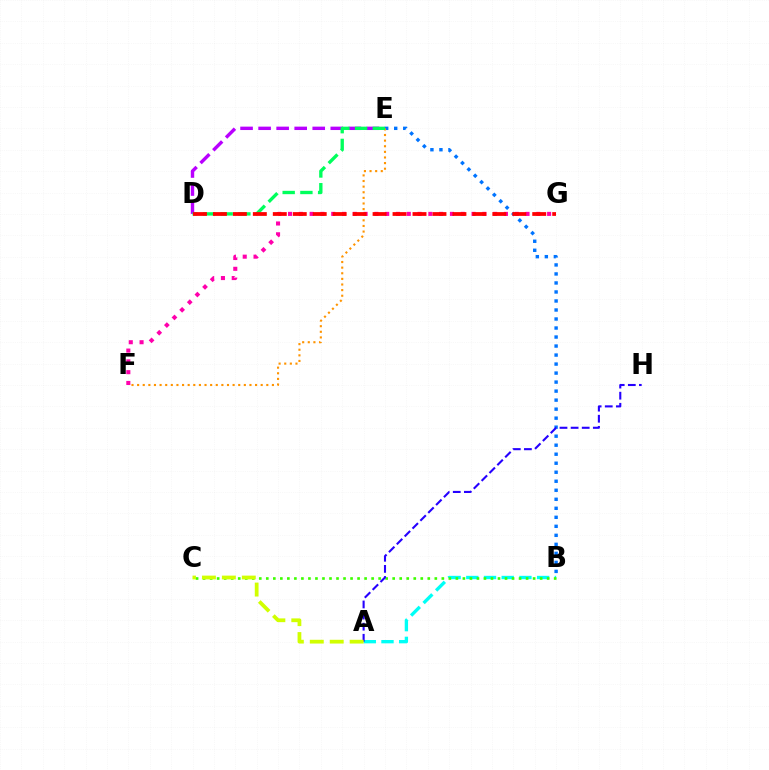{('B', 'E'): [{'color': '#0074ff', 'line_style': 'dotted', 'thickness': 2.45}], ('A', 'B'): [{'color': '#00fff6', 'line_style': 'dashed', 'thickness': 2.41}], ('F', 'G'): [{'color': '#ff00ac', 'line_style': 'dotted', 'thickness': 2.93}], ('D', 'E'): [{'color': '#b900ff', 'line_style': 'dashed', 'thickness': 2.45}, {'color': '#00ff5c', 'line_style': 'dashed', 'thickness': 2.41}], ('E', 'F'): [{'color': '#ff9400', 'line_style': 'dotted', 'thickness': 1.53}], ('B', 'C'): [{'color': '#3dff00', 'line_style': 'dotted', 'thickness': 1.91}], ('D', 'G'): [{'color': '#ff0000', 'line_style': 'dashed', 'thickness': 2.71}], ('A', 'H'): [{'color': '#2500ff', 'line_style': 'dashed', 'thickness': 1.51}], ('A', 'C'): [{'color': '#d1ff00', 'line_style': 'dashed', 'thickness': 2.71}]}